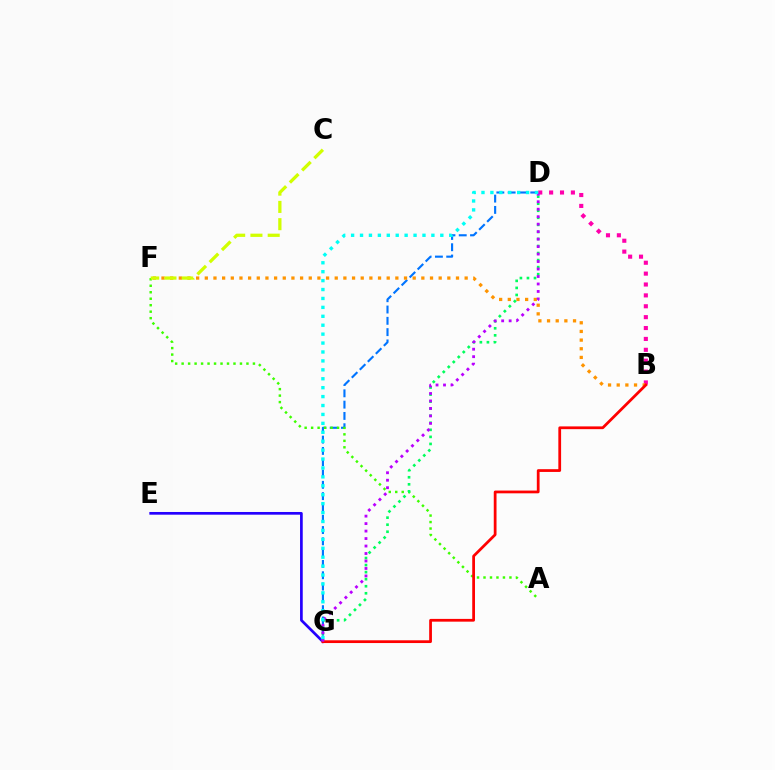{('B', 'D'): [{'color': '#ff00ac', 'line_style': 'dotted', 'thickness': 2.96}], ('D', 'G'): [{'color': '#0074ff', 'line_style': 'dashed', 'thickness': 1.54}, {'color': '#00ff5c', 'line_style': 'dotted', 'thickness': 1.92}, {'color': '#b900ff', 'line_style': 'dotted', 'thickness': 2.03}, {'color': '#00fff6', 'line_style': 'dotted', 'thickness': 2.42}], ('E', 'G'): [{'color': '#2500ff', 'line_style': 'solid', 'thickness': 1.94}], ('B', 'F'): [{'color': '#ff9400', 'line_style': 'dotted', 'thickness': 2.35}], ('A', 'F'): [{'color': '#3dff00', 'line_style': 'dotted', 'thickness': 1.76}], ('C', 'F'): [{'color': '#d1ff00', 'line_style': 'dashed', 'thickness': 2.35}], ('B', 'G'): [{'color': '#ff0000', 'line_style': 'solid', 'thickness': 1.98}]}